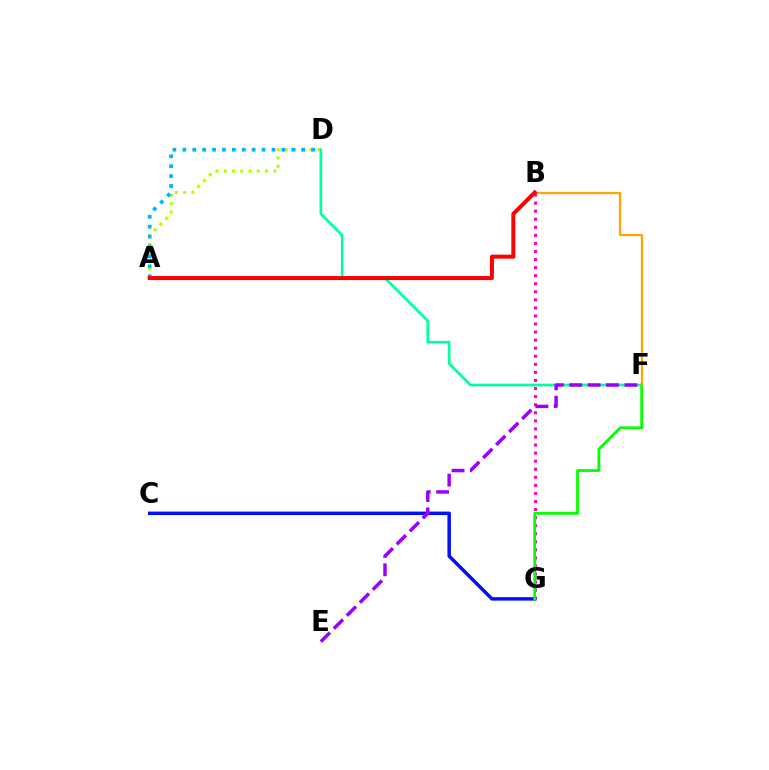{('A', 'D'): [{'color': '#b3ff00', 'line_style': 'dotted', 'thickness': 2.24}, {'color': '#00b5ff', 'line_style': 'dotted', 'thickness': 2.69}], ('D', 'F'): [{'color': '#00ff9d', 'line_style': 'solid', 'thickness': 1.92}], ('B', 'G'): [{'color': '#ff00bd', 'line_style': 'dotted', 'thickness': 2.19}], ('C', 'G'): [{'color': '#0010ff', 'line_style': 'solid', 'thickness': 2.5}], ('F', 'G'): [{'color': '#08ff00', 'line_style': 'solid', 'thickness': 2.04}], ('B', 'F'): [{'color': '#ffa500', 'line_style': 'solid', 'thickness': 1.6}], ('E', 'F'): [{'color': '#9b00ff', 'line_style': 'dashed', 'thickness': 2.5}], ('A', 'B'): [{'color': '#ff0000', 'line_style': 'solid', 'thickness': 2.89}]}